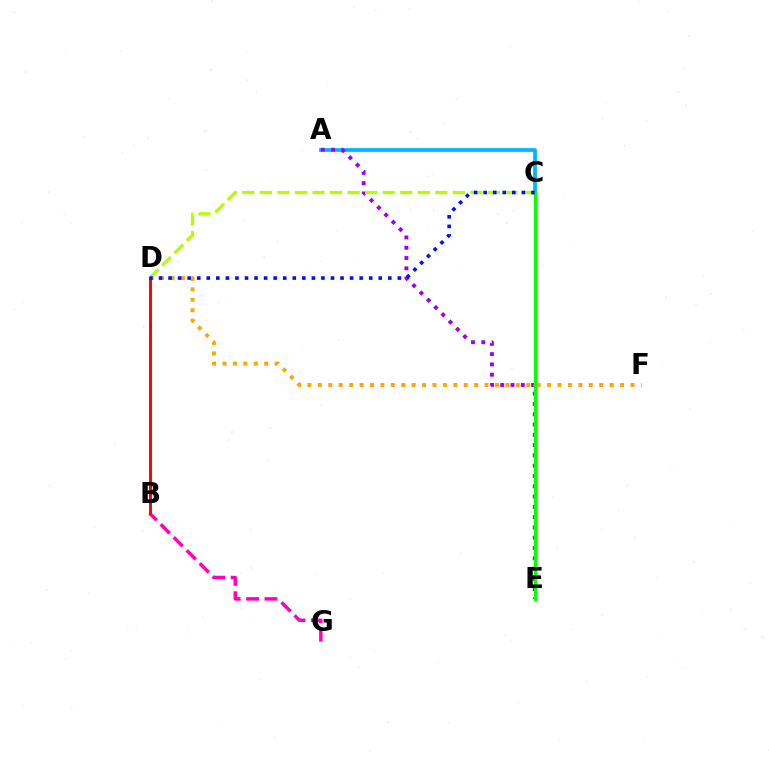{('C', 'E'): [{'color': '#00ff9d', 'line_style': 'solid', 'thickness': 2.02}, {'color': '#08ff00', 'line_style': 'solid', 'thickness': 2.44}], ('A', 'C'): [{'color': '#00b5ff', 'line_style': 'solid', 'thickness': 2.7}], ('D', 'F'): [{'color': '#ffa500', 'line_style': 'dotted', 'thickness': 2.83}], ('A', 'E'): [{'color': '#9b00ff', 'line_style': 'dotted', 'thickness': 2.8}], ('B', 'G'): [{'color': '#ff00bd', 'line_style': 'dashed', 'thickness': 2.5}], ('C', 'D'): [{'color': '#b3ff00', 'line_style': 'dashed', 'thickness': 2.38}, {'color': '#0010ff', 'line_style': 'dotted', 'thickness': 2.6}], ('B', 'D'): [{'color': '#ff0000', 'line_style': 'solid', 'thickness': 2.12}]}